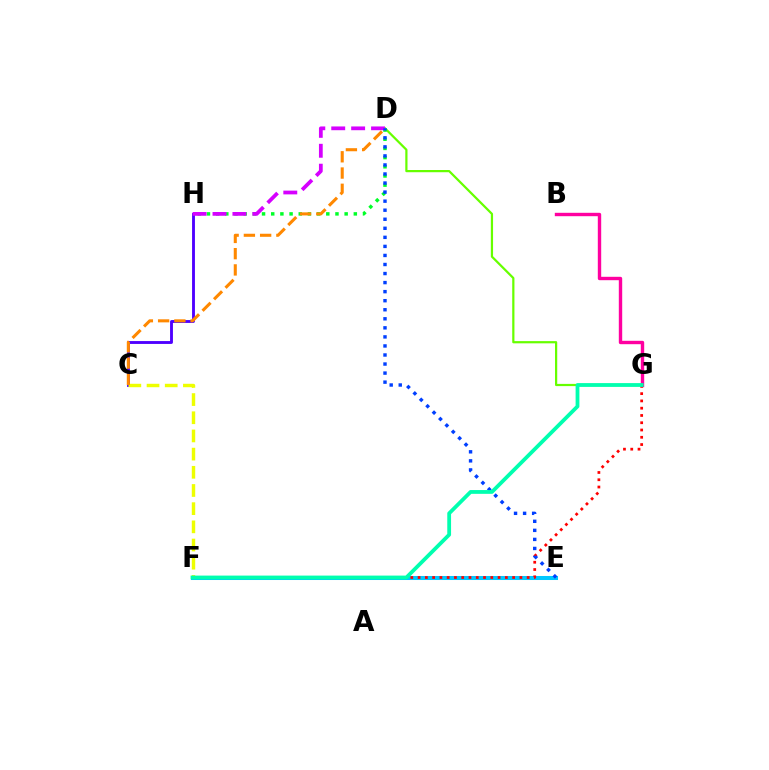{('B', 'G'): [{'color': '#ff00a0', 'line_style': 'solid', 'thickness': 2.44}], ('D', 'G'): [{'color': '#66ff00', 'line_style': 'solid', 'thickness': 1.6}], ('E', 'F'): [{'color': '#00c7ff', 'line_style': 'solid', 'thickness': 2.9}], ('D', 'H'): [{'color': '#00ff27', 'line_style': 'dotted', 'thickness': 2.49}, {'color': '#d600ff', 'line_style': 'dashed', 'thickness': 2.71}], ('C', 'H'): [{'color': '#4f00ff', 'line_style': 'solid', 'thickness': 2.06}], ('F', 'G'): [{'color': '#ff0000', 'line_style': 'dotted', 'thickness': 1.98}, {'color': '#00ffaf', 'line_style': 'solid', 'thickness': 2.73}], ('C', 'F'): [{'color': '#eeff00', 'line_style': 'dashed', 'thickness': 2.47}], ('D', 'E'): [{'color': '#003fff', 'line_style': 'dotted', 'thickness': 2.46}], ('C', 'D'): [{'color': '#ff8800', 'line_style': 'dashed', 'thickness': 2.21}]}